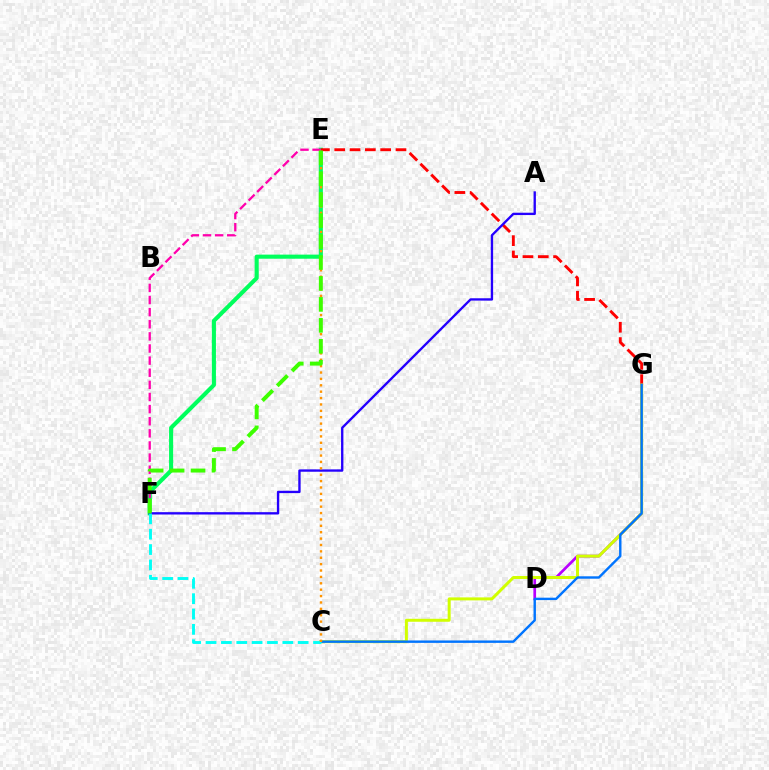{('E', 'F'): [{'color': '#00ff5c', 'line_style': 'solid', 'thickness': 2.95}, {'color': '#ff00ac', 'line_style': 'dashed', 'thickness': 1.65}, {'color': '#3dff00', 'line_style': 'dashed', 'thickness': 2.85}], ('E', 'G'): [{'color': '#ff0000', 'line_style': 'dashed', 'thickness': 2.08}], ('A', 'F'): [{'color': '#2500ff', 'line_style': 'solid', 'thickness': 1.69}], ('D', 'G'): [{'color': '#b900ff', 'line_style': 'solid', 'thickness': 1.95}], ('C', 'G'): [{'color': '#d1ff00', 'line_style': 'solid', 'thickness': 2.14}, {'color': '#0074ff', 'line_style': 'solid', 'thickness': 1.74}], ('C', 'F'): [{'color': '#00fff6', 'line_style': 'dashed', 'thickness': 2.09}], ('C', 'E'): [{'color': '#ff9400', 'line_style': 'dotted', 'thickness': 1.74}]}